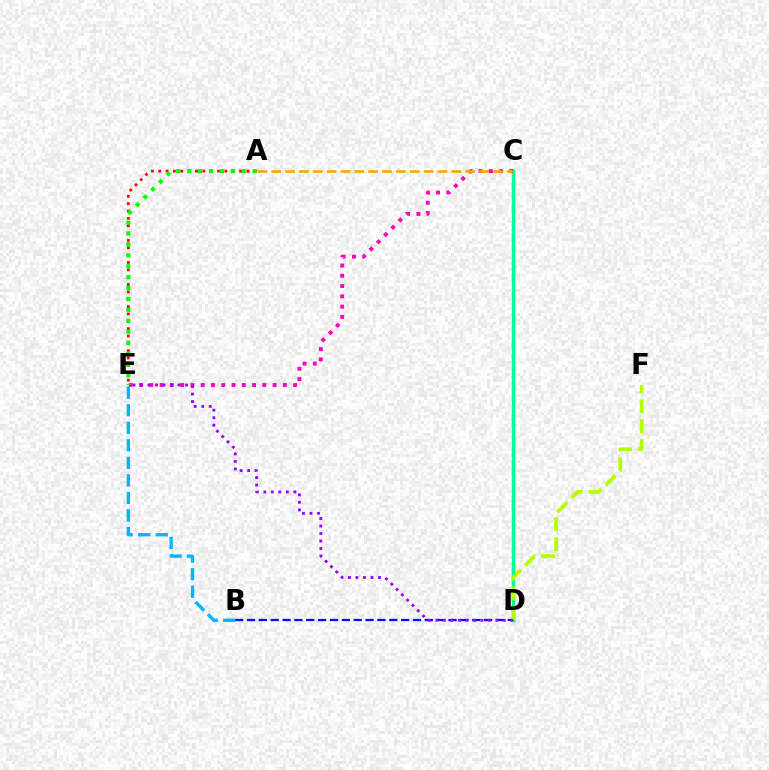{('B', 'D'): [{'color': '#0010ff', 'line_style': 'dashed', 'thickness': 1.61}], ('A', 'E'): [{'color': '#ff0000', 'line_style': 'dotted', 'thickness': 2.0}, {'color': '#08ff00', 'line_style': 'dotted', 'thickness': 2.96}], ('C', 'D'): [{'color': '#00ff9d', 'line_style': 'solid', 'thickness': 2.49}], ('D', 'F'): [{'color': '#b3ff00', 'line_style': 'dashed', 'thickness': 2.7}], ('B', 'E'): [{'color': '#00b5ff', 'line_style': 'dashed', 'thickness': 2.38}], ('C', 'E'): [{'color': '#ff00bd', 'line_style': 'dotted', 'thickness': 2.79}], ('D', 'E'): [{'color': '#9b00ff', 'line_style': 'dotted', 'thickness': 2.04}], ('A', 'C'): [{'color': '#ffa500', 'line_style': 'dashed', 'thickness': 1.88}]}